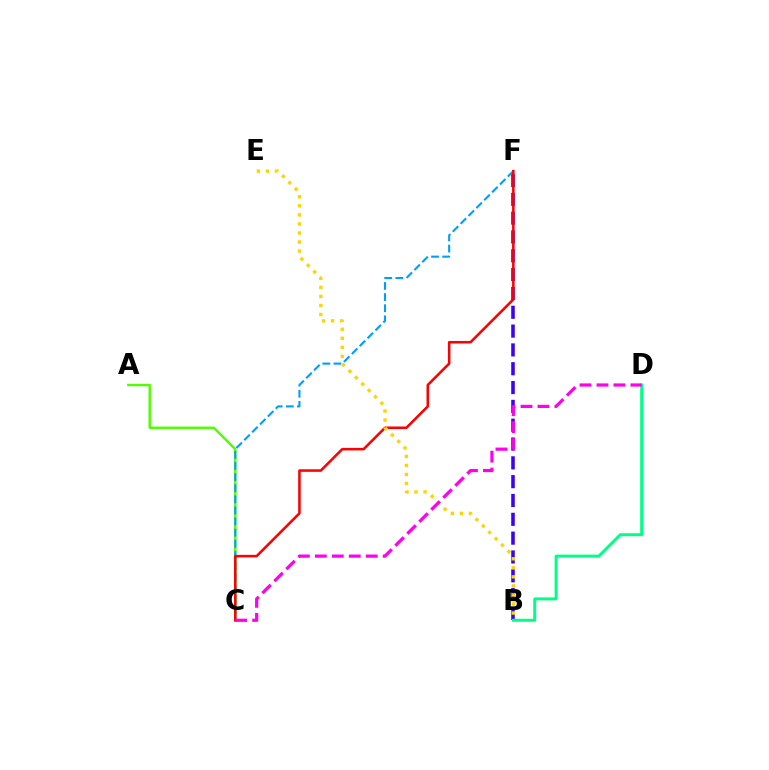{('A', 'C'): [{'color': '#4fff00', 'line_style': 'solid', 'thickness': 1.75}], ('B', 'F'): [{'color': '#3700ff', 'line_style': 'dashed', 'thickness': 2.56}], ('B', 'D'): [{'color': '#00ff86', 'line_style': 'solid', 'thickness': 2.13}], ('C', 'F'): [{'color': '#009eff', 'line_style': 'dashed', 'thickness': 1.51}, {'color': '#ff0000', 'line_style': 'solid', 'thickness': 1.83}], ('B', 'E'): [{'color': '#ffd500', 'line_style': 'dotted', 'thickness': 2.46}], ('C', 'D'): [{'color': '#ff00ed', 'line_style': 'dashed', 'thickness': 2.3}]}